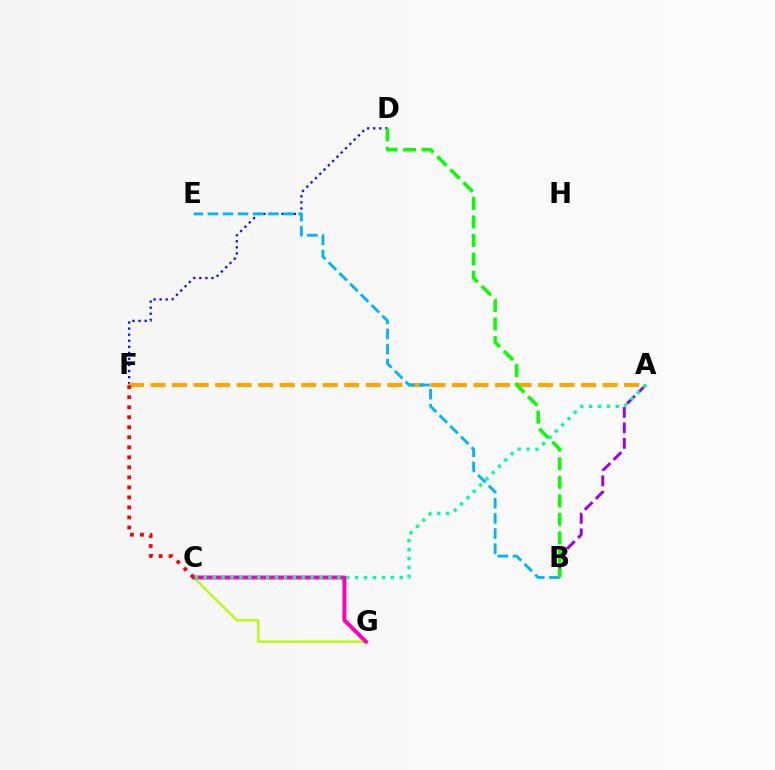{('C', 'G'): [{'color': '#b3ff00', 'line_style': 'solid', 'thickness': 1.67}, {'color': '#ff00bd', 'line_style': 'solid', 'thickness': 2.83}], ('D', 'F'): [{'color': '#0010ff', 'line_style': 'dotted', 'thickness': 1.65}], ('A', 'F'): [{'color': '#ffa500', 'line_style': 'dashed', 'thickness': 2.92}], ('C', 'F'): [{'color': '#ff0000', 'line_style': 'dotted', 'thickness': 2.72}], ('A', 'B'): [{'color': '#9b00ff', 'line_style': 'dashed', 'thickness': 2.1}], ('B', 'E'): [{'color': '#00b5ff', 'line_style': 'dashed', 'thickness': 2.05}], ('B', 'D'): [{'color': '#08ff00', 'line_style': 'dashed', 'thickness': 2.51}], ('A', 'C'): [{'color': '#00ff9d', 'line_style': 'dotted', 'thickness': 2.42}]}